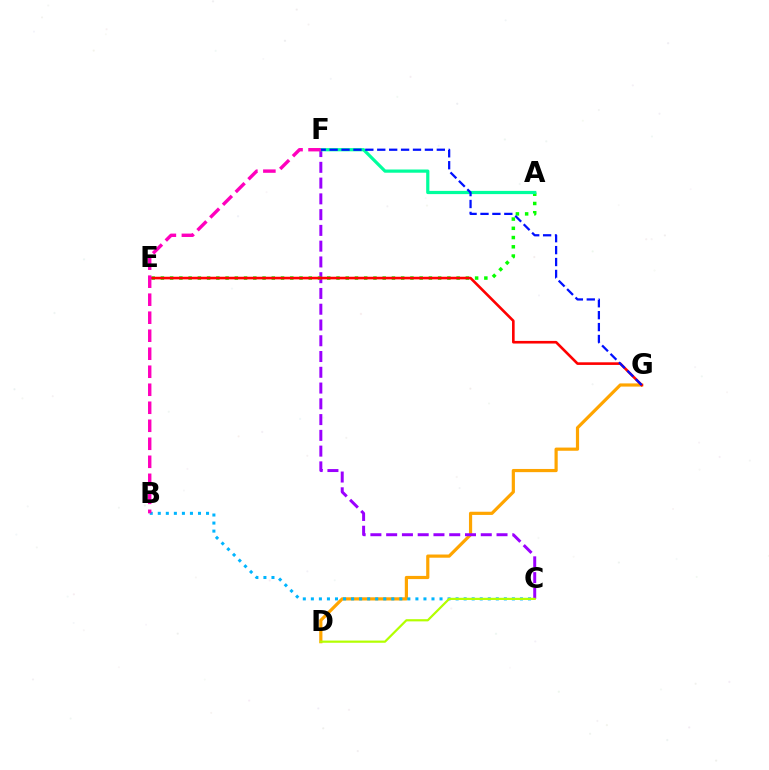{('D', 'G'): [{'color': '#ffa500', 'line_style': 'solid', 'thickness': 2.3}], ('C', 'F'): [{'color': '#9b00ff', 'line_style': 'dashed', 'thickness': 2.14}], ('B', 'C'): [{'color': '#00b5ff', 'line_style': 'dotted', 'thickness': 2.18}], ('A', 'E'): [{'color': '#08ff00', 'line_style': 'dotted', 'thickness': 2.51}], ('C', 'D'): [{'color': '#b3ff00', 'line_style': 'solid', 'thickness': 1.58}], ('A', 'F'): [{'color': '#00ff9d', 'line_style': 'solid', 'thickness': 2.31}], ('E', 'G'): [{'color': '#ff0000', 'line_style': 'solid', 'thickness': 1.89}], ('F', 'G'): [{'color': '#0010ff', 'line_style': 'dashed', 'thickness': 1.62}], ('B', 'F'): [{'color': '#ff00bd', 'line_style': 'dashed', 'thickness': 2.45}]}